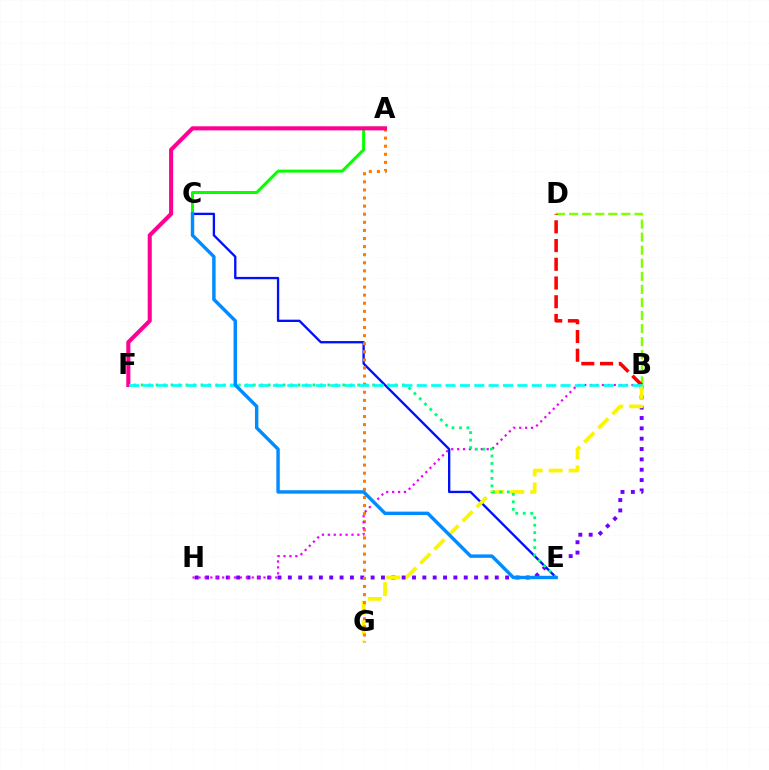{('B', 'H'): [{'color': '#7200ff', 'line_style': 'dotted', 'thickness': 2.81}, {'color': '#ee00ff', 'line_style': 'dotted', 'thickness': 1.61}], ('C', 'E'): [{'color': '#0010ff', 'line_style': 'solid', 'thickness': 1.68}, {'color': '#008cff', 'line_style': 'solid', 'thickness': 2.47}], ('B', 'G'): [{'color': '#fcf500', 'line_style': 'dashed', 'thickness': 2.71}], ('B', 'D'): [{'color': '#84ff00', 'line_style': 'dashed', 'thickness': 1.78}, {'color': '#ff0000', 'line_style': 'dashed', 'thickness': 2.54}], ('A', 'G'): [{'color': '#ff7c00', 'line_style': 'dotted', 'thickness': 2.2}], ('A', 'C'): [{'color': '#08ff00', 'line_style': 'solid', 'thickness': 2.16}], ('E', 'F'): [{'color': '#00ff74', 'line_style': 'dotted', 'thickness': 2.03}], ('A', 'F'): [{'color': '#ff0094', 'line_style': 'solid', 'thickness': 2.93}], ('B', 'F'): [{'color': '#00fff6', 'line_style': 'dashed', 'thickness': 1.95}]}